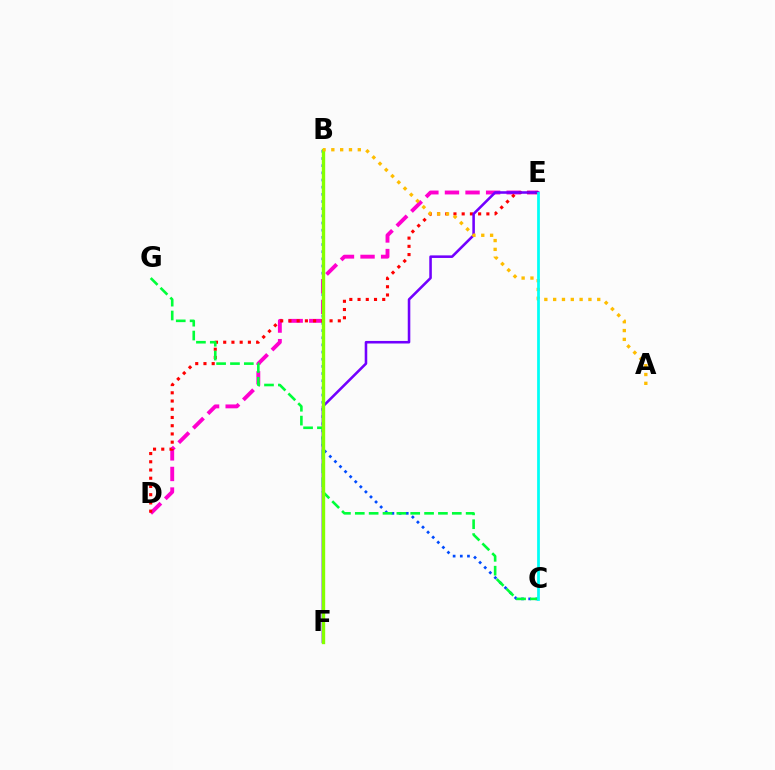{('B', 'C'): [{'color': '#004bff', 'line_style': 'dotted', 'thickness': 1.95}], ('D', 'E'): [{'color': '#ff00cf', 'line_style': 'dashed', 'thickness': 2.8}, {'color': '#ff0000', 'line_style': 'dotted', 'thickness': 2.24}], ('E', 'F'): [{'color': '#7200ff', 'line_style': 'solid', 'thickness': 1.85}], ('C', 'G'): [{'color': '#00ff39', 'line_style': 'dashed', 'thickness': 1.88}], ('B', 'F'): [{'color': '#84ff00', 'line_style': 'solid', 'thickness': 2.42}], ('A', 'B'): [{'color': '#ffbd00', 'line_style': 'dotted', 'thickness': 2.4}], ('C', 'E'): [{'color': '#00fff6', 'line_style': 'solid', 'thickness': 1.98}]}